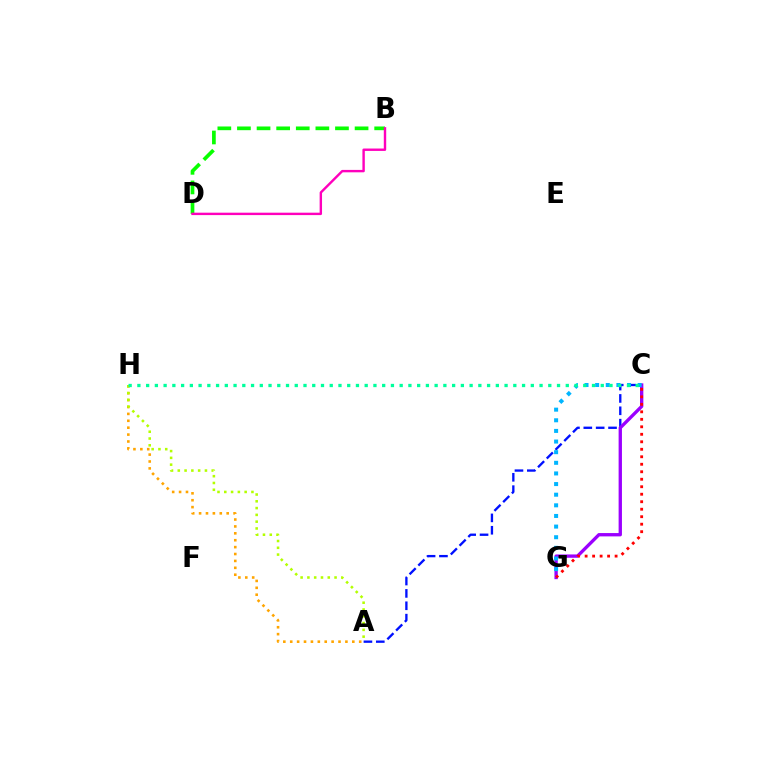{('A', 'C'): [{'color': '#0010ff', 'line_style': 'dashed', 'thickness': 1.68}], ('A', 'H'): [{'color': '#ffa500', 'line_style': 'dotted', 'thickness': 1.87}, {'color': '#b3ff00', 'line_style': 'dotted', 'thickness': 1.84}], ('C', 'G'): [{'color': '#9b00ff', 'line_style': 'solid', 'thickness': 2.4}, {'color': '#ff0000', 'line_style': 'dotted', 'thickness': 2.04}, {'color': '#00b5ff', 'line_style': 'dotted', 'thickness': 2.89}], ('B', 'D'): [{'color': '#08ff00', 'line_style': 'dashed', 'thickness': 2.66}, {'color': '#ff00bd', 'line_style': 'solid', 'thickness': 1.73}], ('C', 'H'): [{'color': '#00ff9d', 'line_style': 'dotted', 'thickness': 2.38}]}